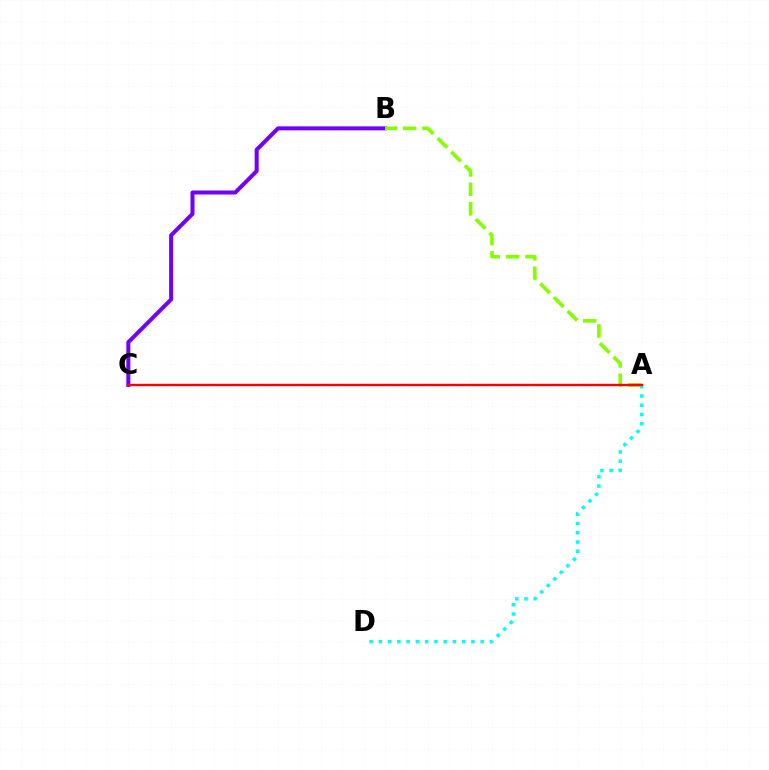{('A', 'D'): [{'color': '#00fff6', 'line_style': 'dotted', 'thickness': 2.52}], ('B', 'C'): [{'color': '#7200ff', 'line_style': 'solid', 'thickness': 2.89}], ('A', 'B'): [{'color': '#84ff00', 'line_style': 'dashed', 'thickness': 2.63}], ('A', 'C'): [{'color': '#ff0000', 'line_style': 'solid', 'thickness': 1.71}]}